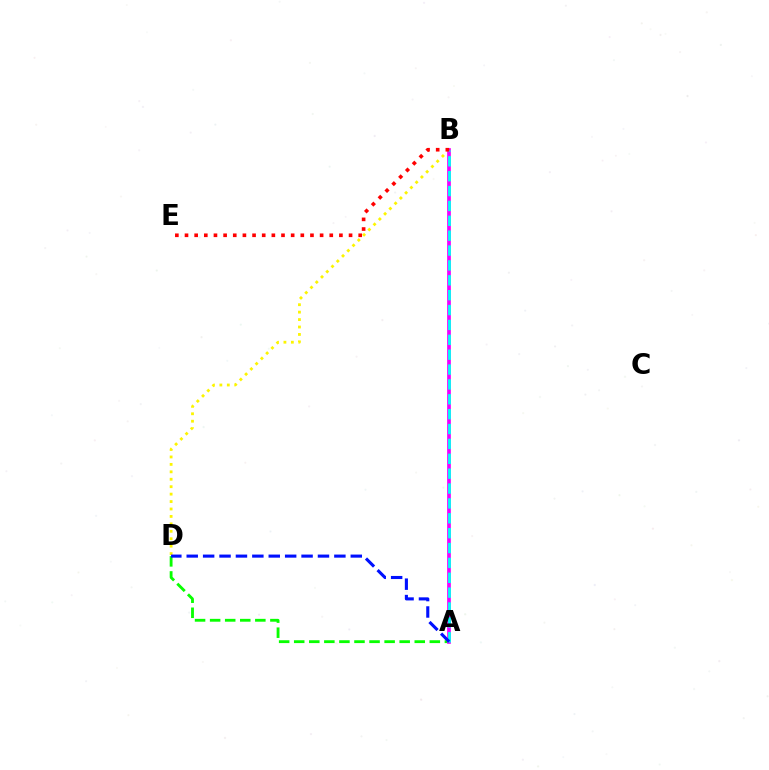{('B', 'D'): [{'color': '#fcf500', 'line_style': 'dotted', 'thickness': 2.02}], ('A', 'D'): [{'color': '#08ff00', 'line_style': 'dashed', 'thickness': 2.05}, {'color': '#0010ff', 'line_style': 'dashed', 'thickness': 2.23}], ('A', 'B'): [{'color': '#ee00ff', 'line_style': 'solid', 'thickness': 2.66}, {'color': '#00fff6', 'line_style': 'dashed', 'thickness': 2.02}], ('B', 'E'): [{'color': '#ff0000', 'line_style': 'dotted', 'thickness': 2.62}]}